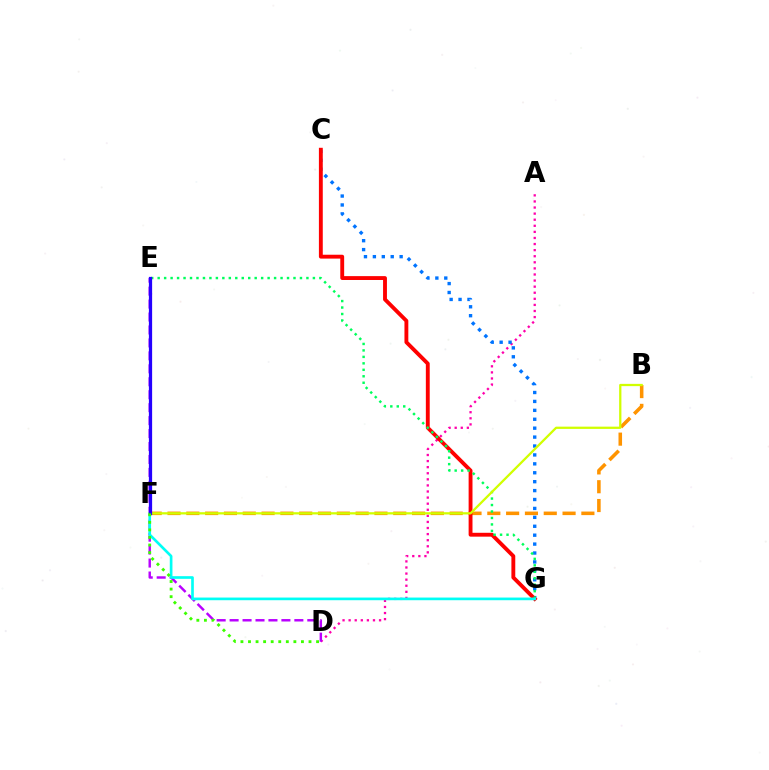{('A', 'D'): [{'color': '#ff00ac', 'line_style': 'dotted', 'thickness': 1.65}], ('B', 'F'): [{'color': '#ff9400', 'line_style': 'dashed', 'thickness': 2.56}, {'color': '#d1ff00', 'line_style': 'solid', 'thickness': 1.63}], ('C', 'G'): [{'color': '#0074ff', 'line_style': 'dotted', 'thickness': 2.42}, {'color': '#ff0000', 'line_style': 'solid', 'thickness': 2.79}], ('D', 'E'): [{'color': '#b900ff', 'line_style': 'dashed', 'thickness': 1.76}], ('E', 'G'): [{'color': '#00ff5c', 'line_style': 'dotted', 'thickness': 1.76}], ('F', 'G'): [{'color': '#00fff6', 'line_style': 'solid', 'thickness': 1.92}], ('E', 'F'): [{'color': '#2500ff', 'line_style': 'solid', 'thickness': 2.33}], ('D', 'F'): [{'color': '#3dff00', 'line_style': 'dotted', 'thickness': 2.05}]}